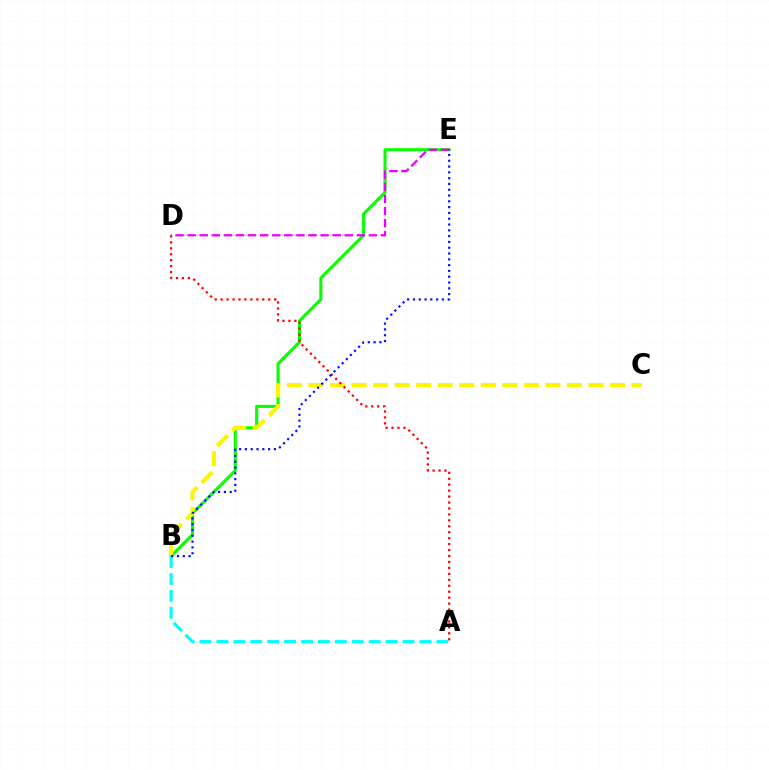{('B', 'E'): [{'color': '#08ff00', 'line_style': 'solid', 'thickness': 2.22}, {'color': '#0010ff', 'line_style': 'dotted', 'thickness': 1.58}], ('D', 'E'): [{'color': '#ee00ff', 'line_style': 'dashed', 'thickness': 1.64}], ('B', 'C'): [{'color': '#fcf500', 'line_style': 'dashed', 'thickness': 2.93}], ('A', 'B'): [{'color': '#00fff6', 'line_style': 'dashed', 'thickness': 2.3}], ('A', 'D'): [{'color': '#ff0000', 'line_style': 'dotted', 'thickness': 1.62}]}